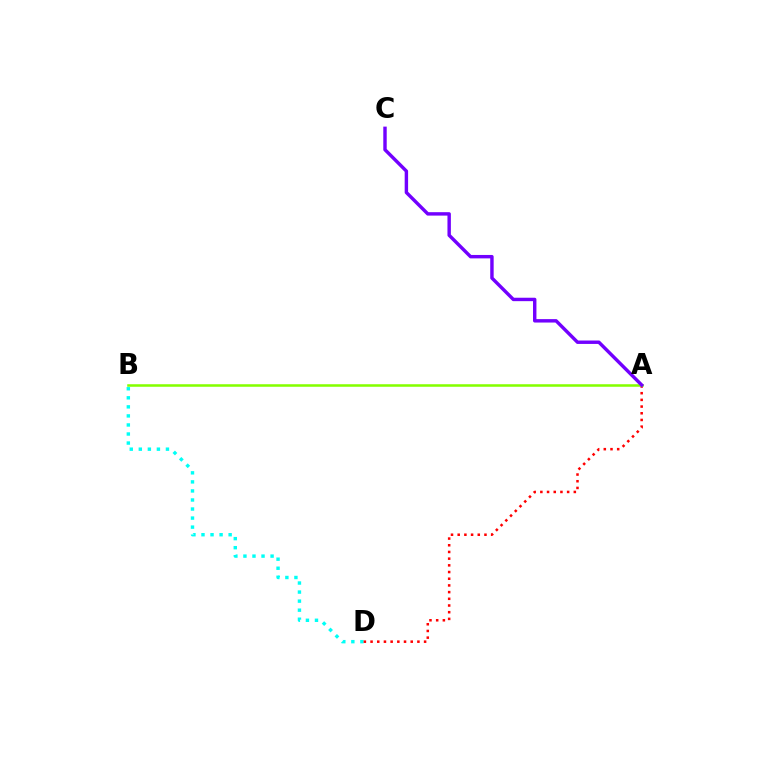{('B', 'D'): [{'color': '#00fff6', 'line_style': 'dotted', 'thickness': 2.46}], ('A', 'D'): [{'color': '#ff0000', 'line_style': 'dotted', 'thickness': 1.82}], ('A', 'B'): [{'color': '#84ff00', 'line_style': 'solid', 'thickness': 1.82}], ('A', 'C'): [{'color': '#7200ff', 'line_style': 'solid', 'thickness': 2.46}]}